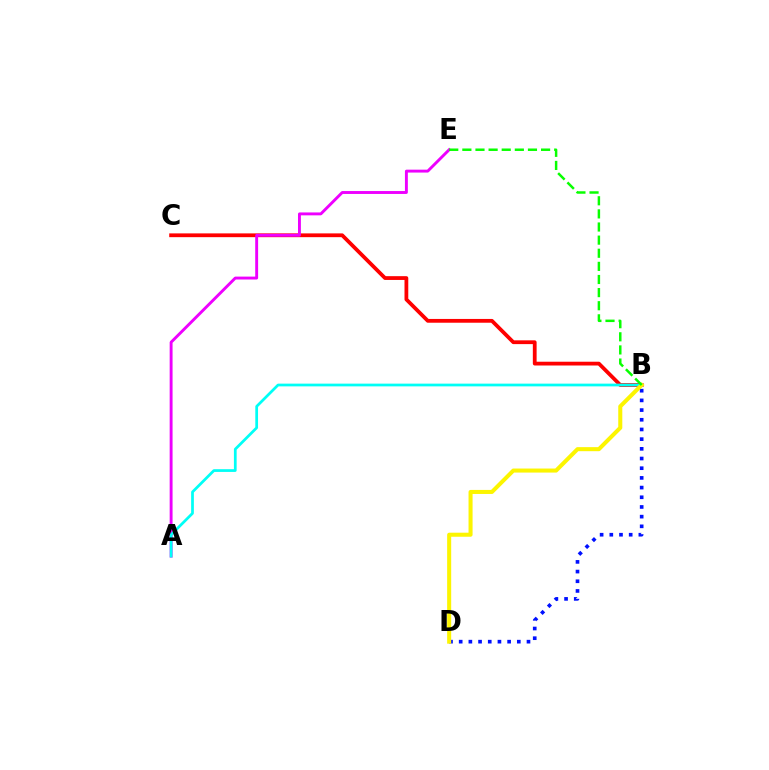{('B', 'C'): [{'color': '#ff0000', 'line_style': 'solid', 'thickness': 2.72}], ('B', 'D'): [{'color': '#0010ff', 'line_style': 'dotted', 'thickness': 2.63}, {'color': '#fcf500', 'line_style': 'solid', 'thickness': 2.91}], ('A', 'E'): [{'color': '#ee00ff', 'line_style': 'solid', 'thickness': 2.09}], ('A', 'B'): [{'color': '#00fff6', 'line_style': 'solid', 'thickness': 1.97}], ('B', 'E'): [{'color': '#08ff00', 'line_style': 'dashed', 'thickness': 1.78}]}